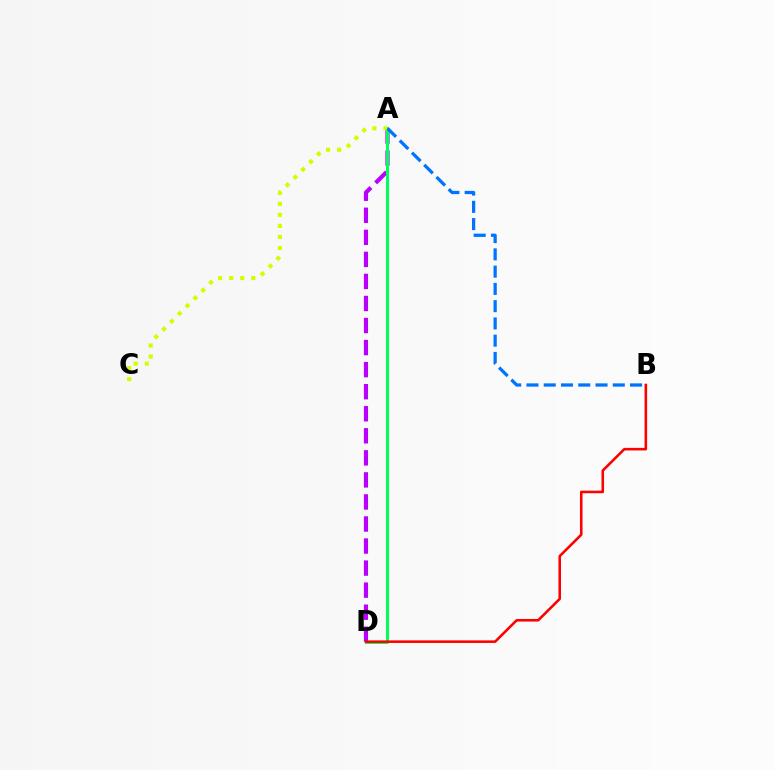{('A', 'D'): [{'color': '#b900ff', 'line_style': 'dashed', 'thickness': 3.0}, {'color': '#00ff5c', 'line_style': 'solid', 'thickness': 2.2}], ('A', 'C'): [{'color': '#d1ff00', 'line_style': 'dotted', 'thickness': 3.0}], ('B', 'D'): [{'color': '#ff0000', 'line_style': 'solid', 'thickness': 1.85}], ('A', 'B'): [{'color': '#0074ff', 'line_style': 'dashed', 'thickness': 2.35}]}